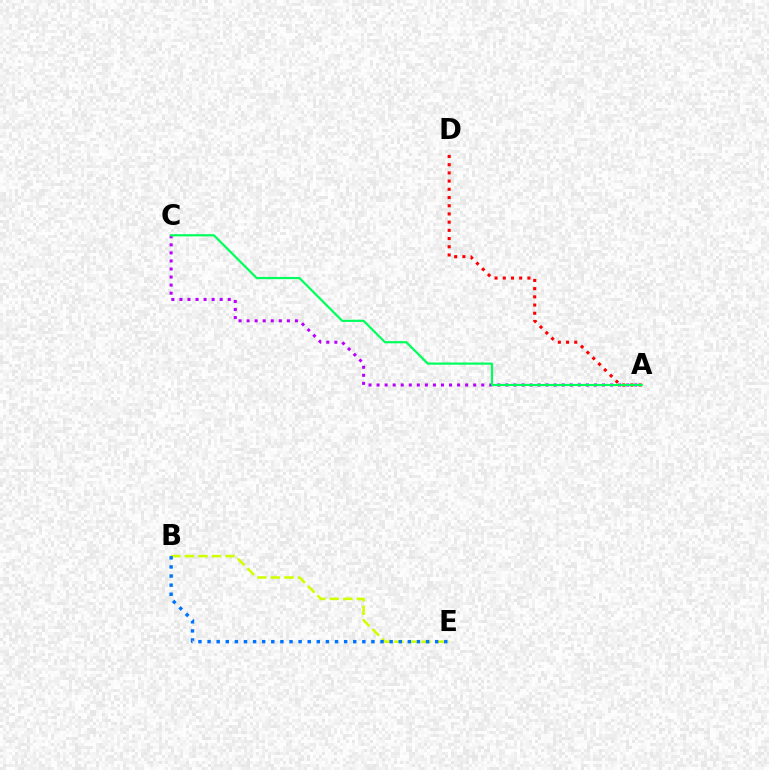{('A', 'C'): [{'color': '#b900ff', 'line_style': 'dotted', 'thickness': 2.19}, {'color': '#00ff5c', 'line_style': 'solid', 'thickness': 1.58}], ('A', 'D'): [{'color': '#ff0000', 'line_style': 'dotted', 'thickness': 2.23}], ('B', 'E'): [{'color': '#d1ff00', 'line_style': 'dashed', 'thickness': 1.84}, {'color': '#0074ff', 'line_style': 'dotted', 'thickness': 2.47}]}